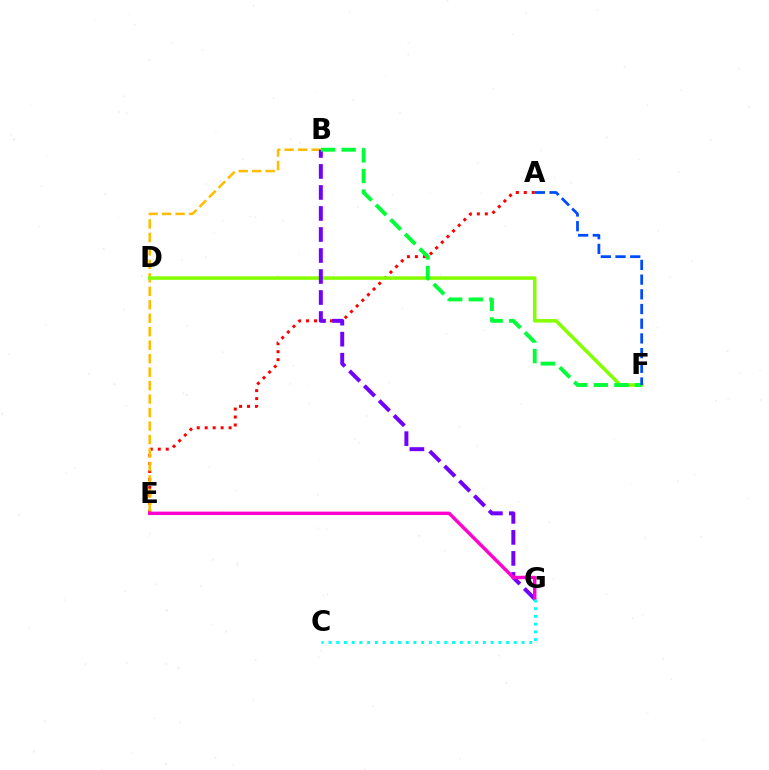{('A', 'E'): [{'color': '#ff0000', 'line_style': 'dotted', 'thickness': 2.16}], ('B', 'E'): [{'color': '#ffbd00', 'line_style': 'dashed', 'thickness': 1.83}], ('D', 'F'): [{'color': '#84ff00', 'line_style': 'solid', 'thickness': 2.54}], ('B', 'G'): [{'color': '#7200ff', 'line_style': 'dashed', 'thickness': 2.85}], ('E', 'G'): [{'color': '#ff00cf', 'line_style': 'solid', 'thickness': 2.47}], ('B', 'F'): [{'color': '#00ff39', 'line_style': 'dashed', 'thickness': 2.8}], ('A', 'F'): [{'color': '#004bff', 'line_style': 'dashed', 'thickness': 2.0}], ('C', 'G'): [{'color': '#00fff6', 'line_style': 'dotted', 'thickness': 2.1}]}